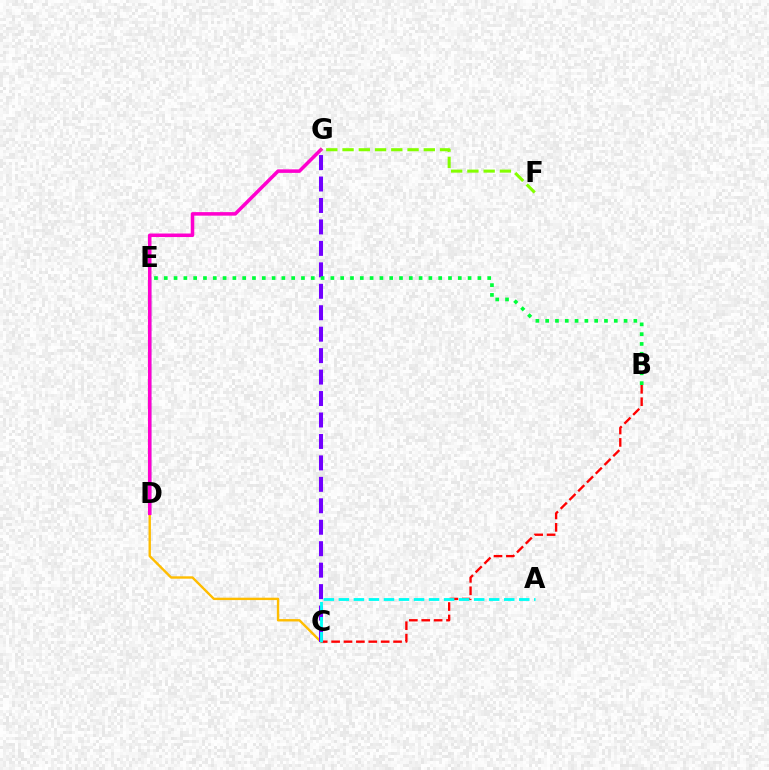{('D', 'E'): [{'color': '#004bff', 'line_style': 'solid', 'thickness': 1.65}], ('C', 'D'): [{'color': '#ffbd00', 'line_style': 'solid', 'thickness': 1.72}], ('B', 'C'): [{'color': '#ff0000', 'line_style': 'dashed', 'thickness': 1.68}], ('D', 'G'): [{'color': '#ff00cf', 'line_style': 'solid', 'thickness': 2.54}], ('C', 'G'): [{'color': '#7200ff', 'line_style': 'dashed', 'thickness': 2.91}], ('F', 'G'): [{'color': '#84ff00', 'line_style': 'dashed', 'thickness': 2.21}], ('A', 'C'): [{'color': '#00fff6', 'line_style': 'dashed', 'thickness': 2.04}], ('B', 'E'): [{'color': '#00ff39', 'line_style': 'dotted', 'thickness': 2.66}]}